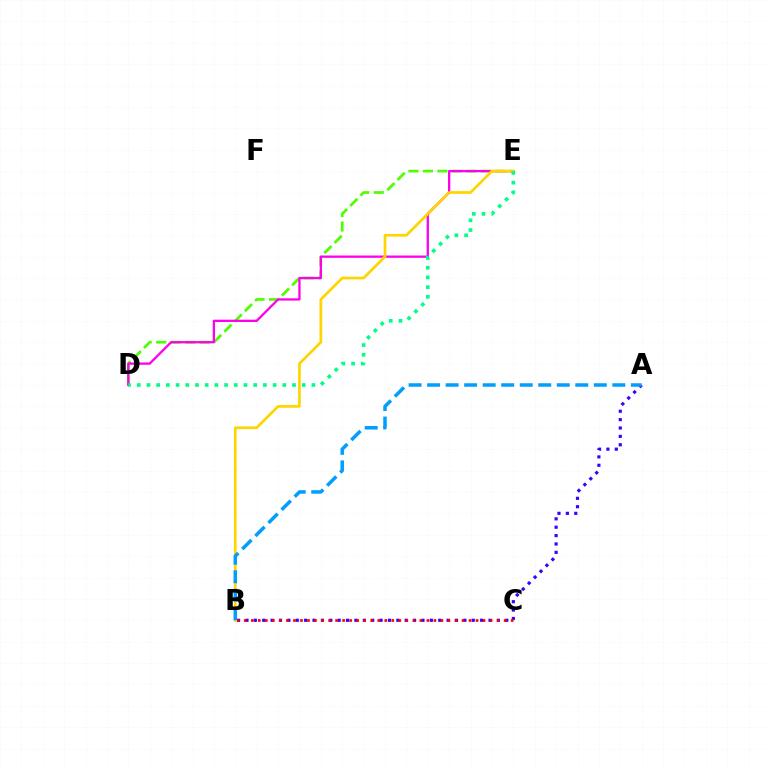{('A', 'B'): [{'color': '#3700ff', 'line_style': 'dotted', 'thickness': 2.28}, {'color': '#009eff', 'line_style': 'dashed', 'thickness': 2.52}], ('D', 'E'): [{'color': '#4fff00', 'line_style': 'dashed', 'thickness': 1.97}, {'color': '#ff00ed', 'line_style': 'solid', 'thickness': 1.66}, {'color': '#00ff86', 'line_style': 'dotted', 'thickness': 2.64}], ('B', 'C'): [{'color': '#ff0000', 'line_style': 'dotted', 'thickness': 1.91}], ('B', 'E'): [{'color': '#ffd500', 'line_style': 'solid', 'thickness': 1.95}]}